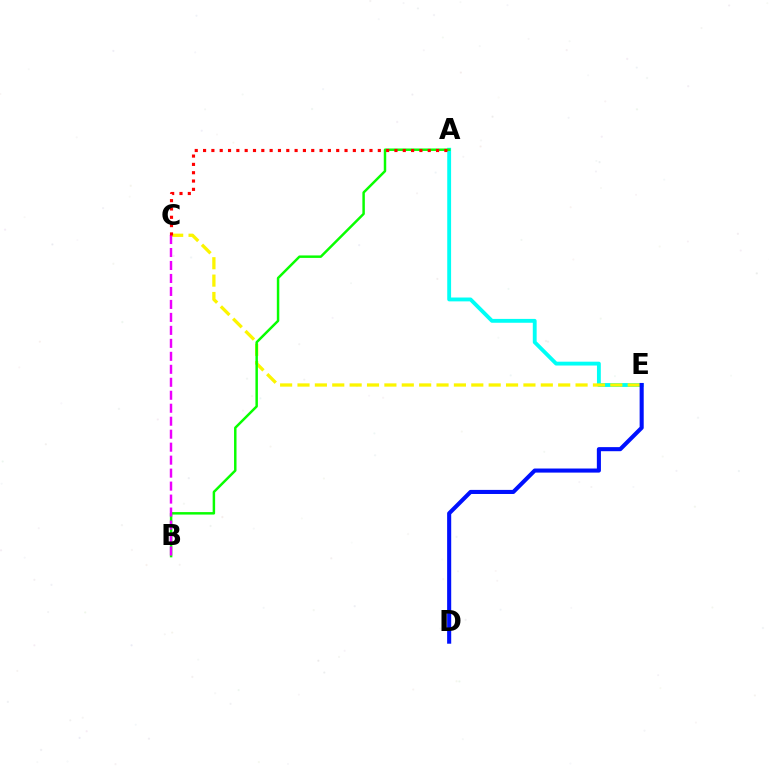{('A', 'E'): [{'color': '#00fff6', 'line_style': 'solid', 'thickness': 2.77}], ('C', 'E'): [{'color': '#fcf500', 'line_style': 'dashed', 'thickness': 2.36}], ('D', 'E'): [{'color': '#0010ff', 'line_style': 'solid', 'thickness': 2.94}], ('A', 'B'): [{'color': '#08ff00', 'line_style': 'solid', 'thickness': 1.78}], ('B', 'C'): [{'color': '#ee00ff', 'line_style': 'dashed', 'thickness': 1.76}], ('A', 'C'): [{'color': '#ff0000', 'line_style': 'dotted', 'thickness': 2.26}]}